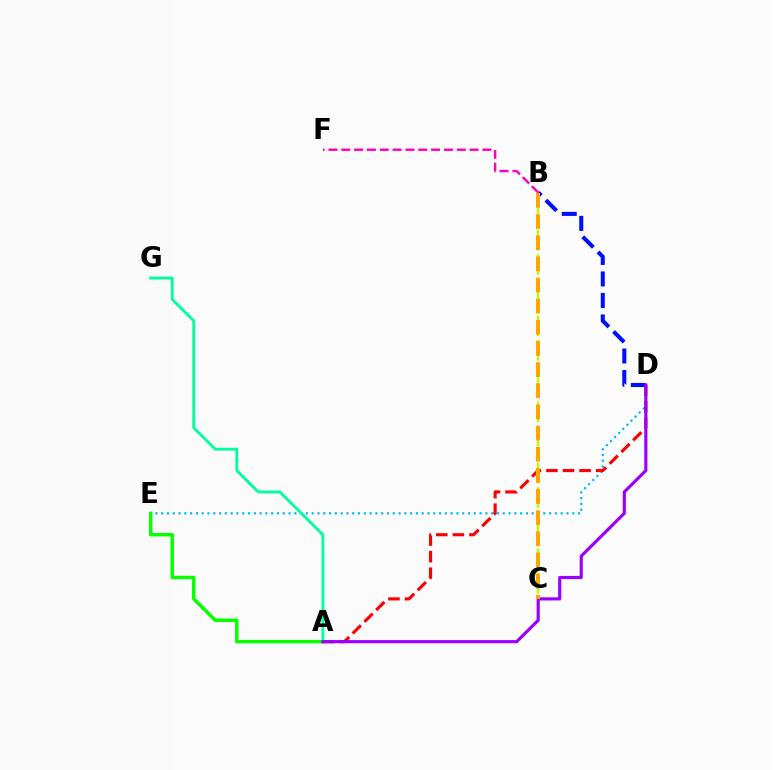{('D', 'E'): [{'color': '#00b5ff', 'line_style': 'dotted', 'thickness': 1.57}], ('B', 'D'): [{'color': '#0010ff', 'line_style': 'dashed', 'thickness': 2.92}], ('A', 'E'): [{'color': '#08ff00', 'line_style': 'solid', 'thickness': 2.49}], ('A', 'D'): [{'color': '#ff0000', 'line_style': 'dashed', 'thickness': 2.25}, {'color': '#9b00ff', 'line_style': 'solid', 'thickness': 2.27}], ('B', 'F'): [{'color': '#ff00bd', 'line_style': 'dashed', 'thickness': 1.74}], ('A', 'G'): [{'color': '#00ff9d', 'line_style': 'solid', 'thickness': 2.06}], ('B', 'C'): [{'color': '#b3ff00', 'line_style': 'dashed', 'thickness': 1.66}, {'color': '#ffa500', 'line_style': 'dashed', 'thickness': 2.87}]}